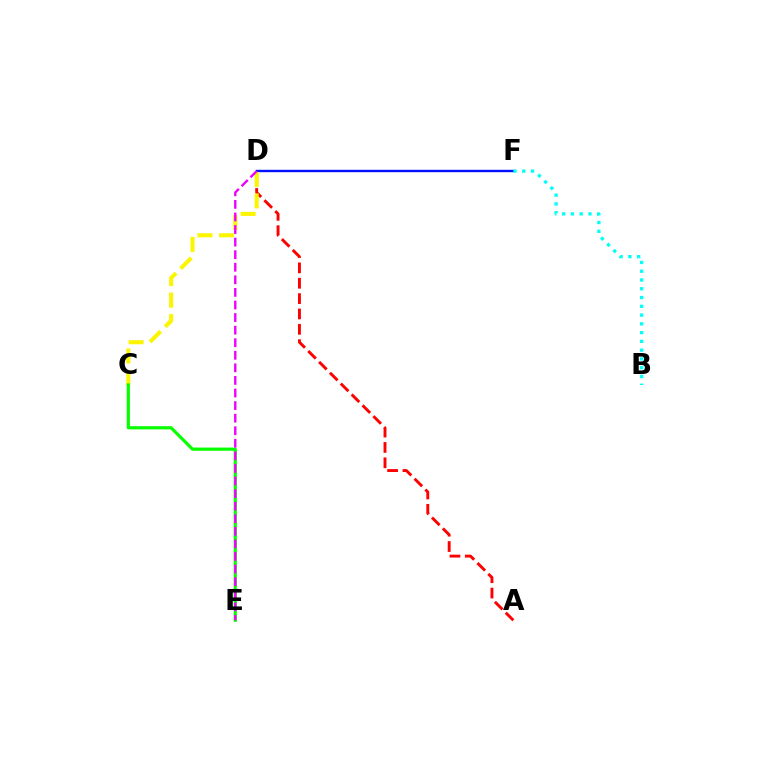{('D', 'F'): [{'color': '#0010ff', 'line_style': 'solid', 'thickness': 1.72}], ('A', 'D'): [{'color': '#ff0000', 'line_style': 'dashed', 'thickness': 2.09}], ('C', 'D'): [{'color': '#fcf500', 'line_style': 'dashed', 'thickness': 2.92}], ('B', 'F'): [{'color': '#00fff6', 'line_style': 'dotted', 'thickness': 2.38}], ('C', 'E'): [{'color': '#08ff00', 'line_style': 'solid', 'thickness': 2.3}], ('D', 'E'): [{'color': '#ee00ff', 'line_style': 'dashed', 'thickness': 1.71}]}